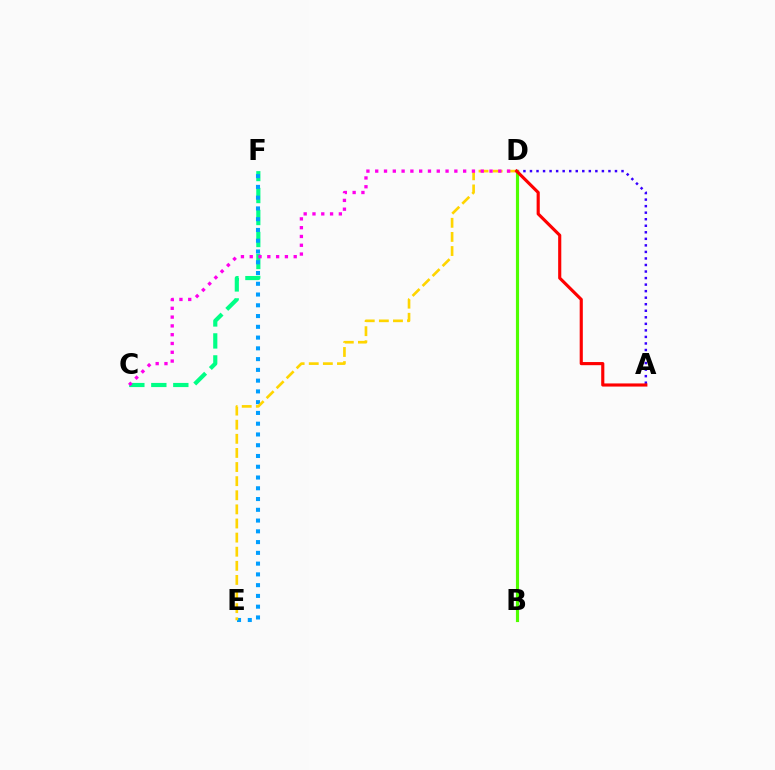{('C', 'F'): [{'color': '#00ff86', 'line_style': 'dashed', 'thickness': 2.99}], ('A', 'D'): [{'color': '#3700ff', 'line_style': 'dotted', 'thickness': 1.78}, {'color': '#ff0000', 'line_style': 'solid', 'thickness': 2.26}], ('E', 'F'): [{'color': '#009eff', 'line_style': 'dotted', 'thickness': 2.92}], ('D', 'E'): [{'color': '#ffd500', 'line_style': 'dashed', 'thickness': 1.92}], ('B', 'D'): [{'color': '#4fff00', 'line_style': 'solid', 'thickness': 2.26}], ('C', 'D'): [{'color': '#ff00ed', 'line_style': 'dotted', 'thickness': 2.39}]}